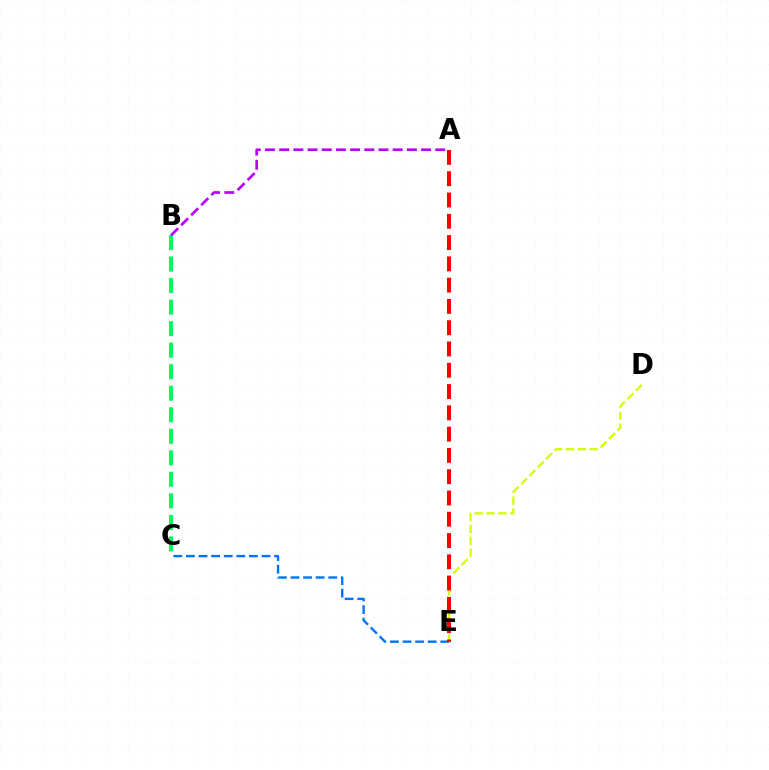{('C', 'E'): [{'color': '#0074ff', 'line_style': 'dashed', 'thickness': 1.71}], ('B', 'C'): [{'color': '#00ff5c', 'line_style': 'dashed', 'thickness': 2.92}], ('A', 'B'): [{'color': '#b900ff', 'line_style': 'dashed', 'thickness': 1.93}], ('D', 'E'): [{'color': '#d1ff00', 'line_style': 'dashed', 'thickness': 1.61}], ('A', 'E'): [{'color': '#ff0000', 'line_style': 'dashed', 'thickness': 2.89}]}